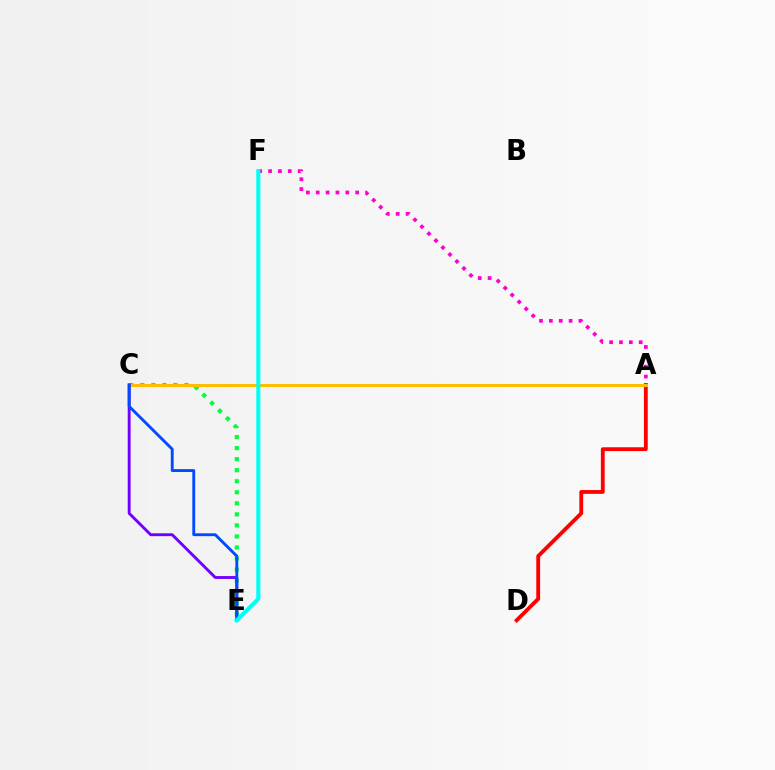{('A', 'C'): [{'color': '#84ff00', 'line_style': 'dashed', 'thickness': 2.12}, {'color': '#ffbd00', 'line_style': 'solid', 'thickness': 2.16}], ('C', 'E'): [{'color': '#00ff39', 'line_style': 'dotted', 'thickness': 3.0}, {'color': '#7200ff', 'line_style': 'solid', 'thickness': 2.08}, {'color': '#004bff', 'line_style': 'solid', 'thickness': 2.07}], ('A', 'F'): [{'color': '#ff00cf', 'line_style': 'dotted', 'thickness': 2.68}], ('A', 'D'): [{'color': '#ff0000', 'line_style': 'solid', 'thickness': 2.75}], ('E', 'F'): [{'color': '#00fff6', 'line_style': 'solid', 'thickness': 2.94}]}